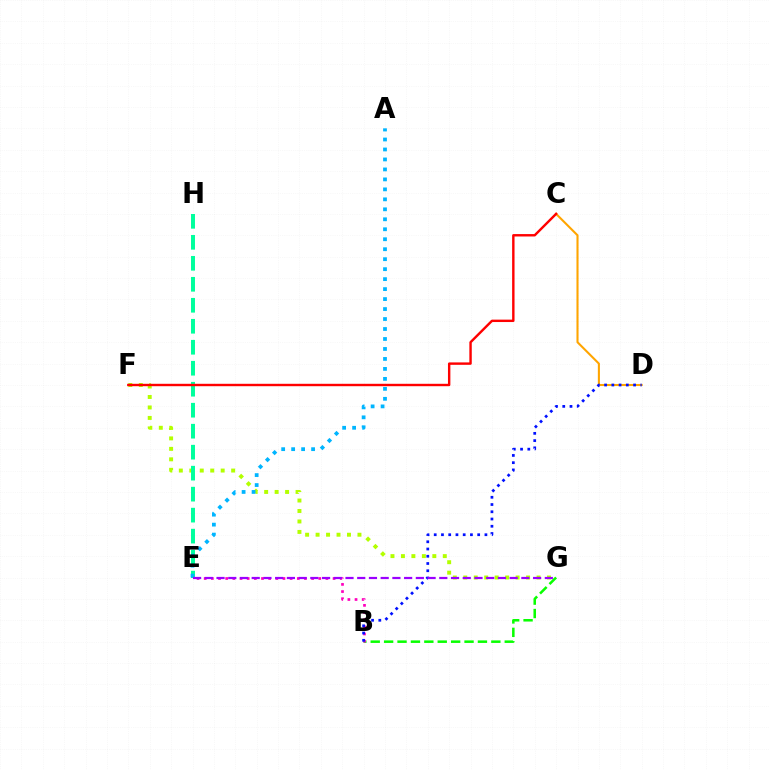{('C', 'D'): [{'color': '#ffa500', 'line_style': 'solid', 'thickness': 1.5}], ('F', 'G'): [{'color': '#b3ff00', 'line_style': 'dotted', 'thickness': 2.84}], ('B', 'G'): [{'color': '#08ff00', 'line_style': 'dashed', 'thickness': 1.82}], ('E', 'H'): [{'color': '#00ff9d', 'line_style': 'dashed', 'thickness': 2.85}], ('C', 'F'): [{'color': '#ff0000', 'line_style': 'solid', 'thickness': 1.74}], ('B', 'E'): [{'color': '#ff00bd', 'line_style': 'dotted', 'thickness': 1.95}], ('B', 'D'): [{'color': '#0010ff', 'line_style': 'dotted', 'thickness': 1.97}], ('A', 'E'): [{'color': '#00b5ff', 'line_style': 'dotted', 'thickness': 2.71}], ('E', 'G'): [{'color': '#9b00ff', 'line_style': 'dashed', 'thickness': 1.59}]}